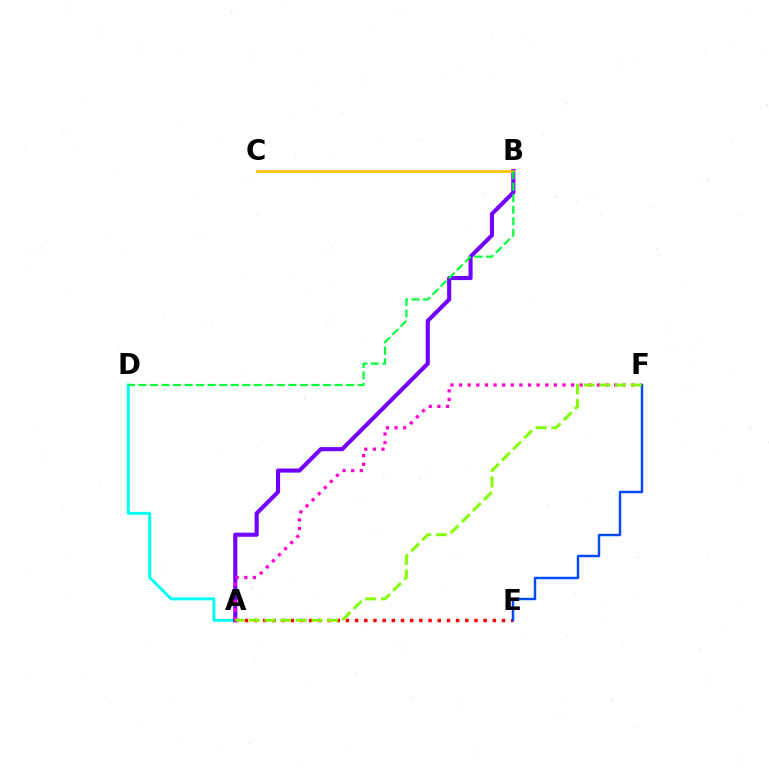{('A', 'E'): [{'color': '#ff0000', 'line_style': 'dotted', 'thickness': 2.49}], ('A', 'D'): [{'color': '#00fff6', 'line_style': 'solid', 'thickness': 2.11}], ('A', 'B'): [{'color': '#7200ff', 'line_style': 'solid', 'thickness': 2.95}], ('A', 'F'): [{'color': '#ff00cf', 'line_style': 'dotted', 'thickness': 2.34}, {'color': '#84ff00', 'line_style': 'dashed', 'thickness': 2.13}], ('E', 'F'): [{'color': '#004bff', 'line_style': 'solid', 'thickness': 1.76}], ('B', 'C'): [{'color': '#ffbd00', 'line_style': 'solid', 'thickness': 1.9}], ('B', 'D'): [{'color': '#00ff39', 'line_style': 'dashed', 'thickness': 1.57}]}